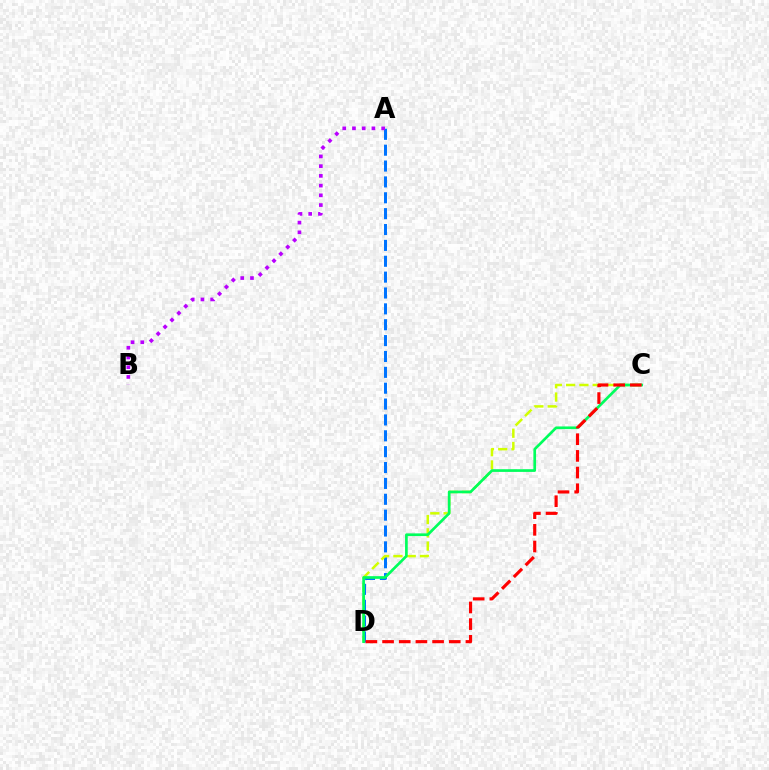{('A', 'D'): [{'color': '#0074ff', 'line_style': 'dashed', 'thickness': 2.16}], ('C', 'D'): [{'color': '#d1ff00', 'line_style': 'dashed', 'thickness': 1.8}, {'color': '#00ff5c', 'line_style': 'solid', 'thickness': 1.93}, {'color': '#ff0000', 'line_style': 'dashed', 'thickness': 2.27}], ('A', 'B'): [{'color': '#b900ff', 'line_style': 'dotted', 'thickness': 2.64}]}